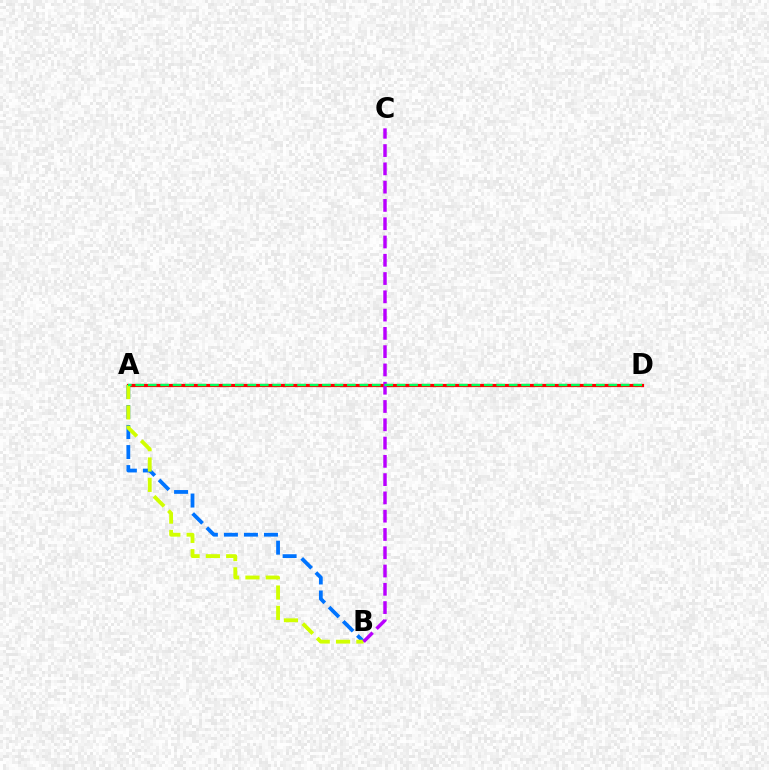{('A', 'D'): [{'color': '#ff0000', 'line_style': 'solid', 'thickness': 2.31}, {'color': '#00ff5c', 'line_style': 'dashed', 'thickness': 1.69}], ('A', 'B'): [{'color': '#0074ff', 'line_style': 'dashed', 'thickness': 2.72}, {'color': '#d1ff00', 'line_style': 'dashed', 'thickness': 2.76}], ('B', 'C'): [{'color': '#b900ff', 'line_style': 'dashed', 'thickness': 2.48}]}